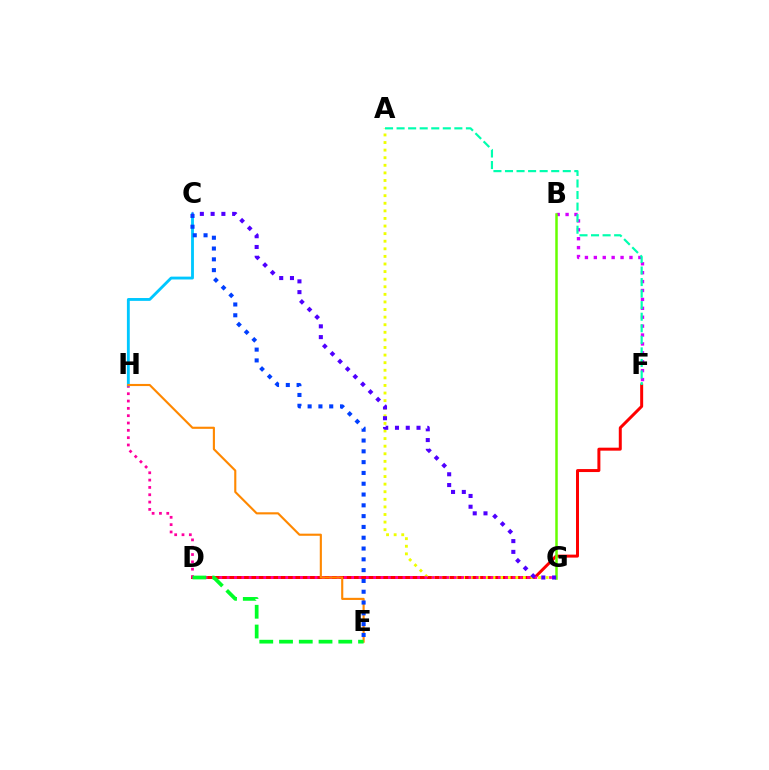{('D', 'F'): [{'color': '#ff0000', 'line_style': 'solid', 'thickness': 2.15}], ('A', 'G'): [{'color': '#eeff00', 'line_style': 'dotted', 'thickness': 2.06}], ('G', 'H'): [{'color': '#ff00a0', 'line_style': 'dotted', 'thickness': 1.99}], ('C', 'H'): [{'color': '#00c7ff', 'line_style': 'solid', 'thickness': 2.05}], ('E', 'H'): [{'color': '#ff8800', 'line_style': 'solid', 'thickness': 1.53}], ('B', 'F'): [{'color': '#d600ff', 'line_style': 'dotted', 'thickness': 2.42}], ('D', 'E'): [{'color': '#00ff27', 'line_style': 'dashed', 'thickness': 2.68}], ('B', 'G'): [{'color': '#66ff00', 'line_style': 'solid', 'thickness': 1.8}], ('C', 'E'): [{'color': '#003fff', 'line_style': 'dotted', 'thickness': 2.93}], ('C', 'G'): [{'color': '#4f00ff', 'line_style': 'dotted', 'thickness': 2.93}], ('A', 'F'): [{'color': '#00ffaf', 'line_style': 'dashed', 'thickness': 1.57}]}